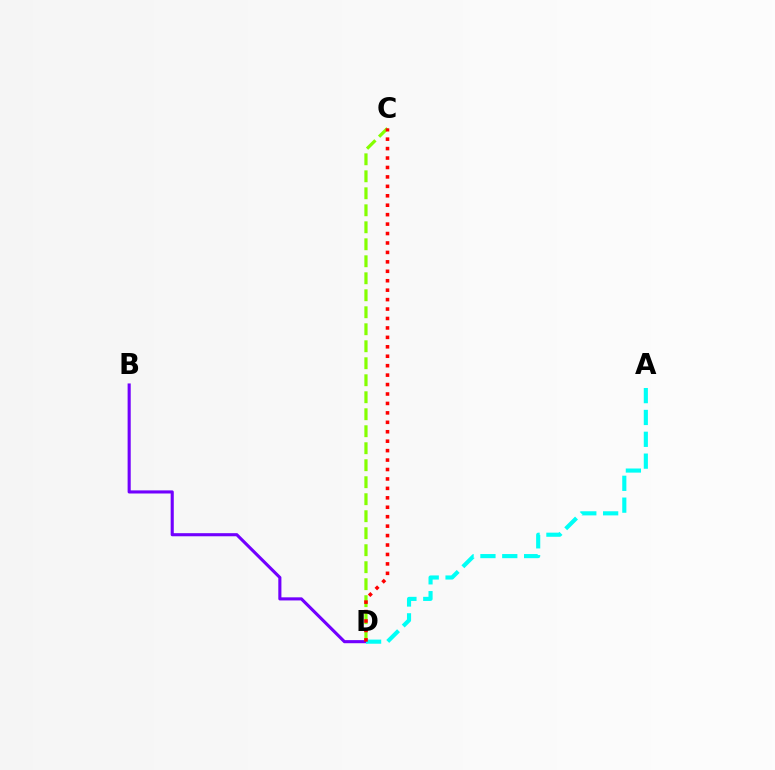{('B', 'D'): [{'color': '#7200ff', 'line_style': 'solid', 'thickness': 2.24}], ('C', 'D'): [{'color': '#84ff00', 'line_style': 'dashed', 'thickness': 2.31}, {'color': '#ff0000', 'line_style': 'dotted', 'thickness': 2.56}], ('A', 'D'): [{'color': '#00fff6', 'line_style': 'dashed', 'thickness': 2.97}]}